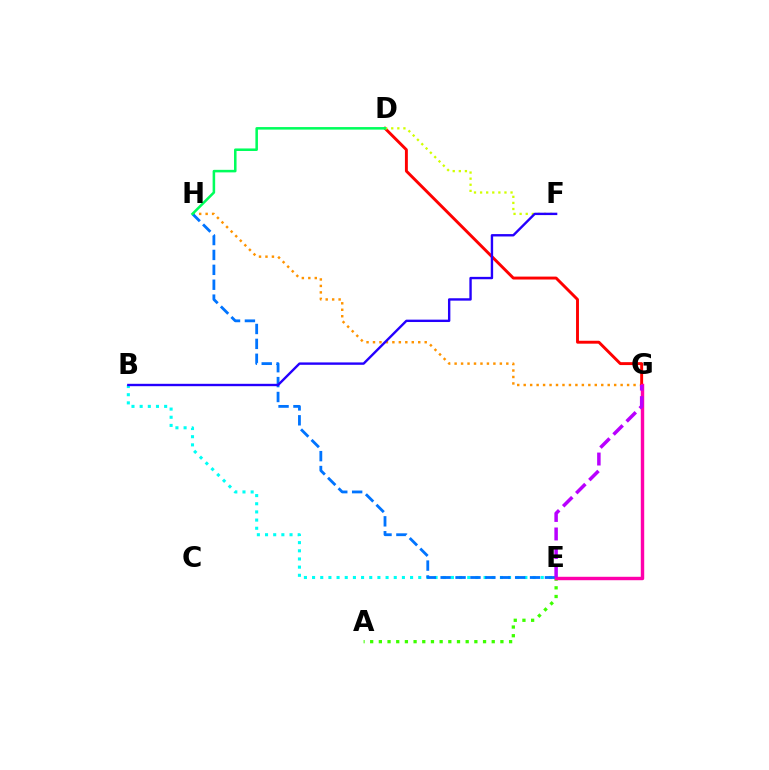{('G', 'H'): [{'color': '#ff9400', 'line_style': 'dotted', 'thickness': 1.76}], ('A', 'E'): [{'color': '#3dff00', 'line_style': 'dotted', 'thickness': 2.36}], ('D', 'G'): [{'color': '#ff0000', 'line_style': 'solid', 'thickness': 2.1}], ('B', 'E'): [{'color': '#00fff6', 'line_style': 'dotted', 'thickness': 2.22}], ('E', 'H'): [{'color': '#0074ff', 'line_style': 'dashed', 'thickness': 2.02}], ('E', 'G'): [{'color': '#ff00ac', 'line_style': 'solid', 'thickness': 2.47}, {'color': '#b900ff', 'line_style': 'dashed', 'thickness': 2.52}], ('D', 'F'): [{'color': '#d1ff00', 'line_style': 'dotted', 'thickness': 1.66}], ('B', 'F'): [{'color': '#2500ff', 'line_style': 'solid', 'thickness': 1.72}], ('D', 'H'): [{'color': '#00ff5c', 'line_style': 'solid', 'thickness': 1.83}]}